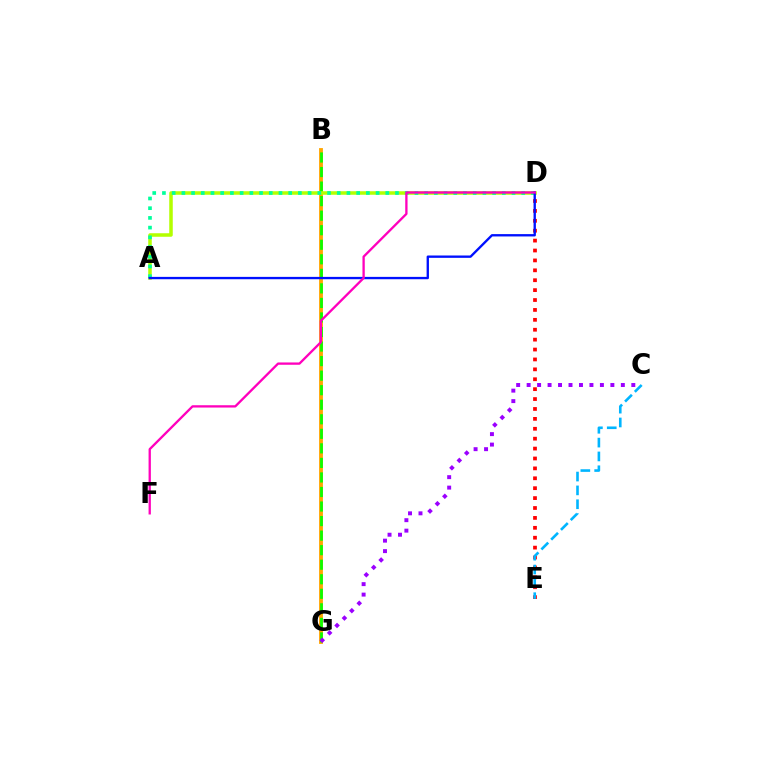{('B', 'G'): [{'color': '#ffa500', 'line_style': 'solid', 'thickness': 2.76}, {'color': '#08ff00', 'line_style': 'dashed', 'thickness': 1.98}], ('D', 'E'): [{'color': '#ff0000', 'line_style': 'dotted', 'thickness': 2.69}], ('C', 'G'): [{'color': '#9b00ff', 'line_style': 'dotted', 'thickness': 2.84}], ('A', 'D'): [{'color': '#b3ff00', 'line_style': 'solid', 'thickness': 2.54}, {'color': '#00ff9d', 'line_style': 'dotted', 'thickness': 2.64}, {'color': '#0010ff', 'line_style': 'solid', 'thickness': 1.69}], ('C', 'E'): [{'color': '#00b5ff', 'line_style': 'dashed', 'thickness': 1.88}], ('D', 'F'): [{'color': '#ff00bd', 'line_style': 'solid', 'thickness': 1.67}]}